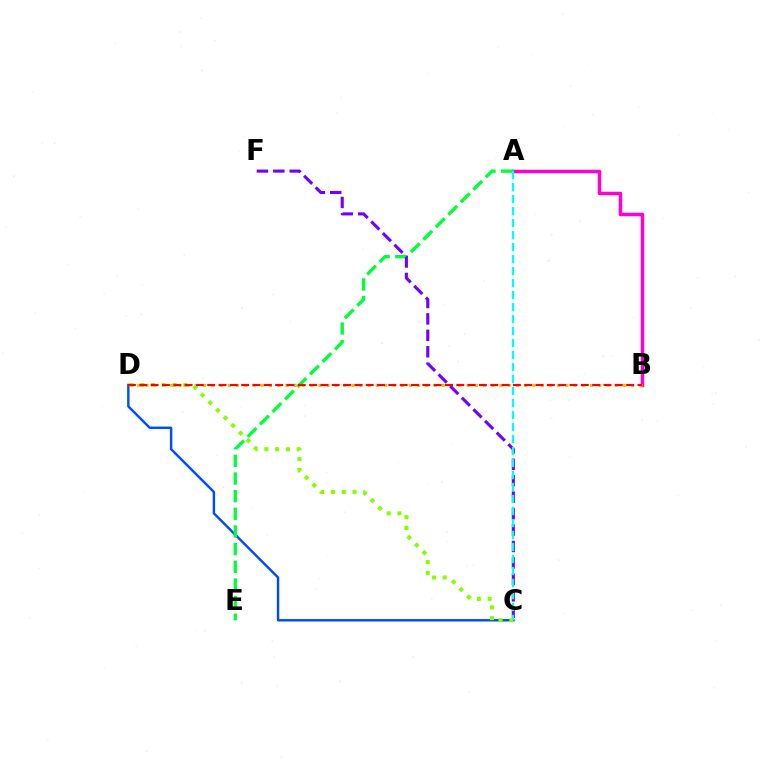{('A', 'B'): [{'color': '#ff00cf', 'line_style': 'solid', 'thickness': 2.51}], ('C', 'D'): [{'color': '#004bff', 'line_style': 'solid', 'thickness': 1.74}, {'color': '#84ff00', 'line_style': 'dotted', 'thickness': 2.92}], ('A', 'E'): [{'color': '#00ff39', 'line_style': 'dashed', 'thickness': 2.4}], ('B', 'D'): [{'color': '#ffbd00', 'line_style': 'dotted', 'thickness': 2.24}, {'color': '#ff0000', 'line_style': 'dashed', 'thickness': 1.54}], ('C', 'F'): [{'color': '#7200ff', 'line_style': 'dashed', 'thickness': 2.23}], ('A', 'C'): [{'color': '#00fff6', 'line_style': 'dashed', 'thickness': 1.63}]}